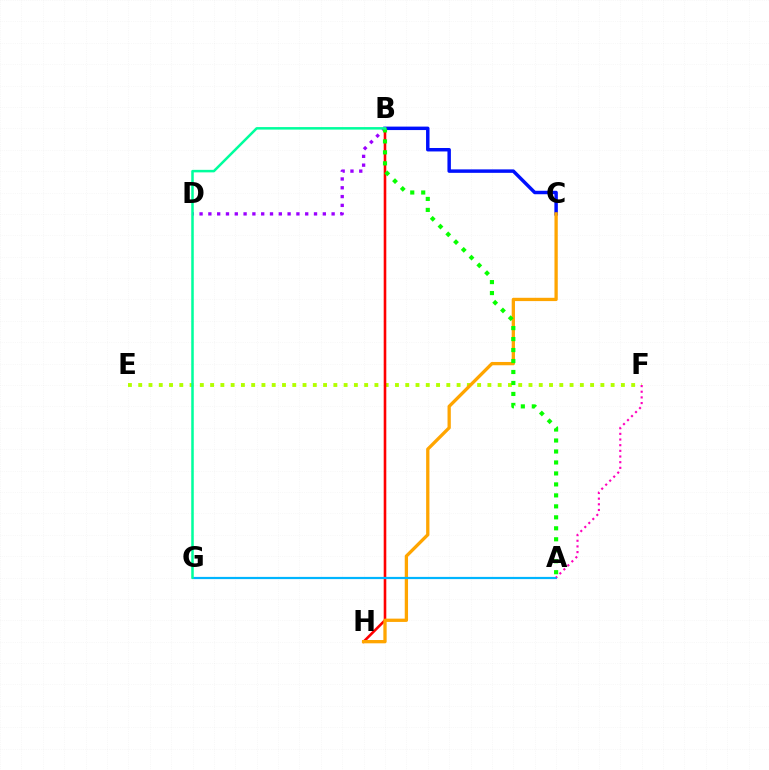{('B', 'C'): [{'color': '#0010ff', 'line_style': 'solid', 'thickness': 2.49}], ('E', 'F'): [{'color': '#b3ff00', 'line_style': 'dotted', 'thickness': 2.79}], ('B', 'D'): [{'color': '#9b00ff', 'line_style': 'dotted', 'thickness': 2.39}], ('B', 'H'): [{'color': '#ff0000', 'line_style': 'solid', 'thickness': 1.87}], ('C', 'H'): [{'color': '#ffa500', 'line_style': 'solid', 'thickness': 2.37}], ('A', 'G'): [{'color': '#00b5ff', 'line_style': 'solid', 'thickness': 1.59}], ('A', 'B'): [{'color': '#08ff00', 'line_style': 'dotted', 'thickness': 2.98}], ('A', 'F'): [{'color': '#ff00bd', 'line_style': 'dotted', 'thickness': 1.54}], ('B', 'G'): [{'color': '#00ff9d', 'line_style': 'solid', 'thickness': 1.82}]}